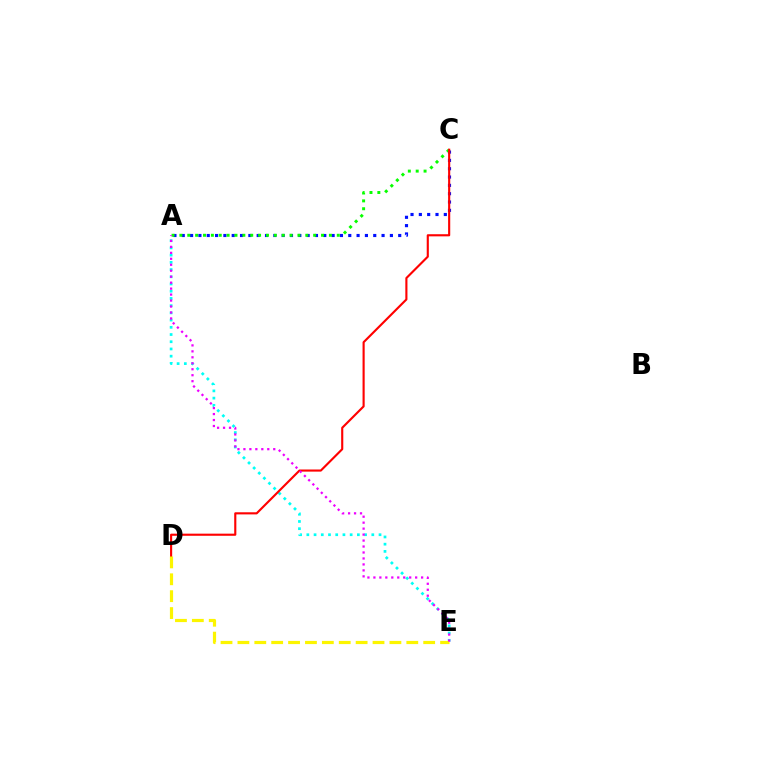{('A', 'E'): [{'color': '#00fff6', 'line_style': 'dotted', 'thickness': 1.96}, {'color': '#ee00ff', 'line_style': 'dotted', 'thickness': 1.62}], ('A', 'C'): [{'color': '#0010ff', 'line_style': 'dotted', 'thickness': 2.26}, {'color': '#08ff00', 'line_style': 'dotted', 'thickness': 2.14}], ('C', 'D'): [{'color': '#ff0000', 'line_style': 'solid', 'thickness': 1.53}], ('D', 'E'): [{'color': '#fcf500', 'line_style': 'dashed', 'thickness': 2.29}]}